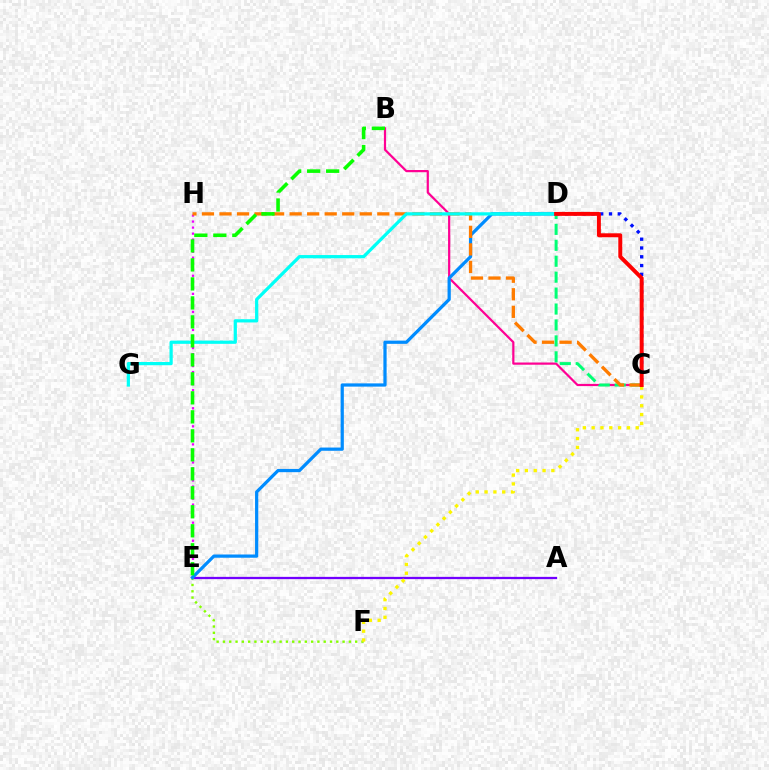{('A', 'E'): [{'color': '#7200ff', 'line_style': 'solid', 'thickness': 1.64}], ('B', 'C'): [{'color': '#ff0094', 'line_style': 'solid', 'thickness': 1.59}], ('E', 'H'): [{'color': '#ee00ff', 'line_style': 'dotted', 'thickness': 1.64}], ('C', 'D'): [{'color': '#00ff74', 'line_style': 'dashed', 'thickness': 2.16}, {'color': '#0010ff', 'line_style': 'dotted', 'thickness': 2.39}, {'color': '#ff0000', 'line_style': 'solid', 'thickness': 2.84}], ('E', 'F'): [{'color': '#84ff00', 'line_style': 'dotted', 'thickness': 1.71}], ('D', 'E'): [{'color': '#008cff', 'line_style': 'solid', 'thickness': 2.33}], ('C', 'F'): [{'color': '#fcf500', 'line_style': 'dotted', 'thickness': 2.4}], ('C', 'H'): [{'color': '#ff7c00', 'line_style': 'dashed', 'thickness': 2.38}], ('D', 'G'): [{'color': '#00fff6', 'line_style': 'solid', 'thickness': 2.33}], ('B', 'E'): [{'color': '#08ff00', 'line_style': 'dashed', 'thickness': 2.58}]}